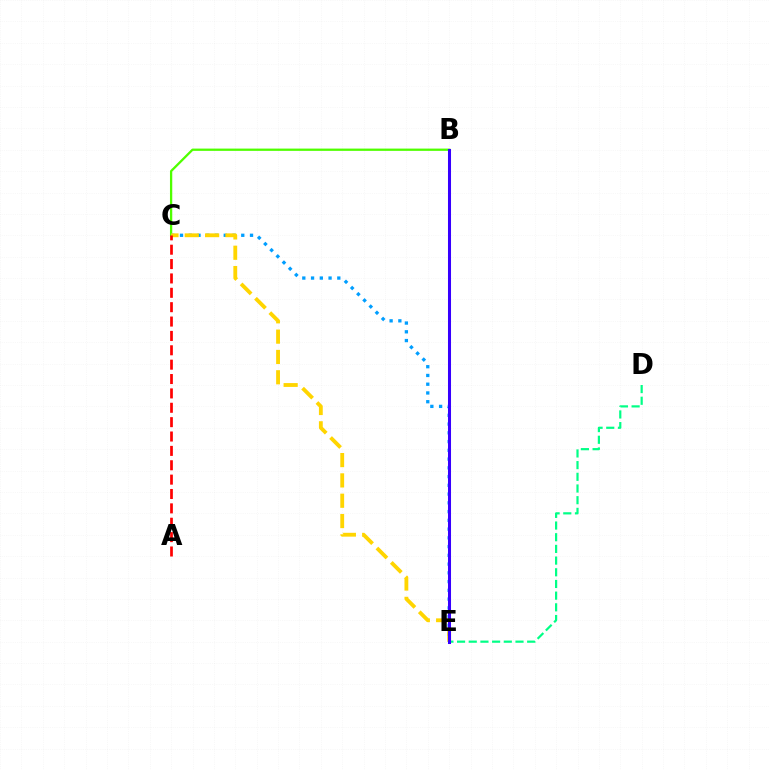{('B', 'C'): [{'color': '#4fff00', 'line_style': 'solid', 'thickness': 1.64}], ('C', 'E'): [{'color': '#009eff', 'line_style': 'dotted', 'thickness': 2.38}, {'color': '#ffd500', 'line_style': 'dashed', 'thickness': 2.76}], ('B', 'E'): [{'color': '#ff00ed', 'line_style': 'dotted', 'thickness': 1.82}, {'color': '#3700ff', 'line_style': 'solid', 'thickness': 2.19}], ('D', 'E'): [{'color': '#00ff86', 'line_style': 'dashed', 'thickness': 1.59}], ('A', 'C'): [{'color': '#ff0000', 'line_style': 'dashed', 'thickness': 1.95}]}